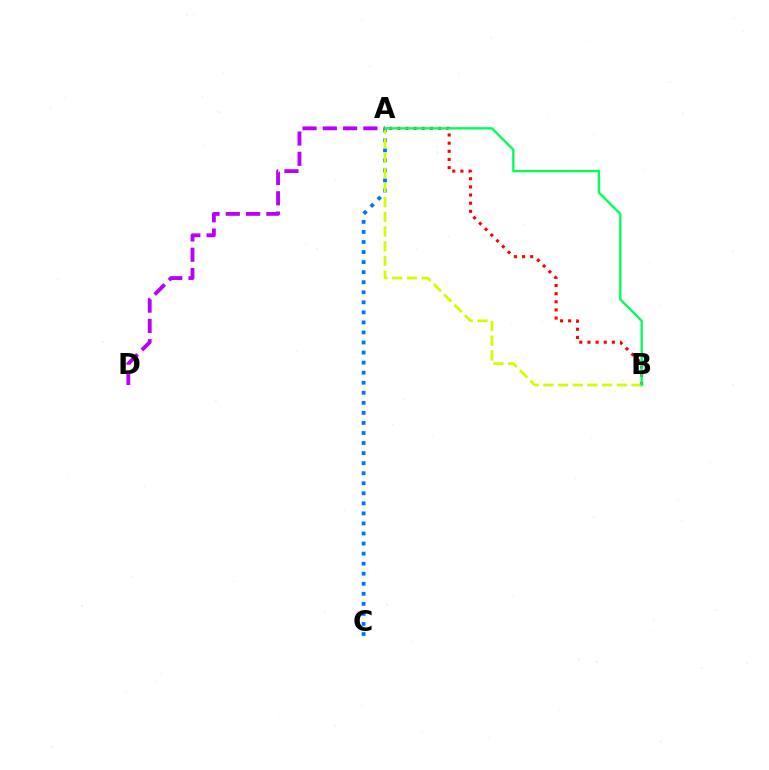{('A', 'C'): [{'color': '#0074ff', 'line_style': 'dotted', 'thickness': 2.73}], ('A', 'B'): [{'color': '#ff0000', 'line_style': 'dotted', 'thickness': 2.21}, {'color': '#d1ff00', 'line_style': 'dashed', 'thickness': 2.0}, {'color': '#00ff5c', 'line_style': 'solid', 'thickness': 1.69}], ('A', 'D'): [{'color': '#b900ff', 'line_style': 'dashed', 'thickness': 2.76}]}